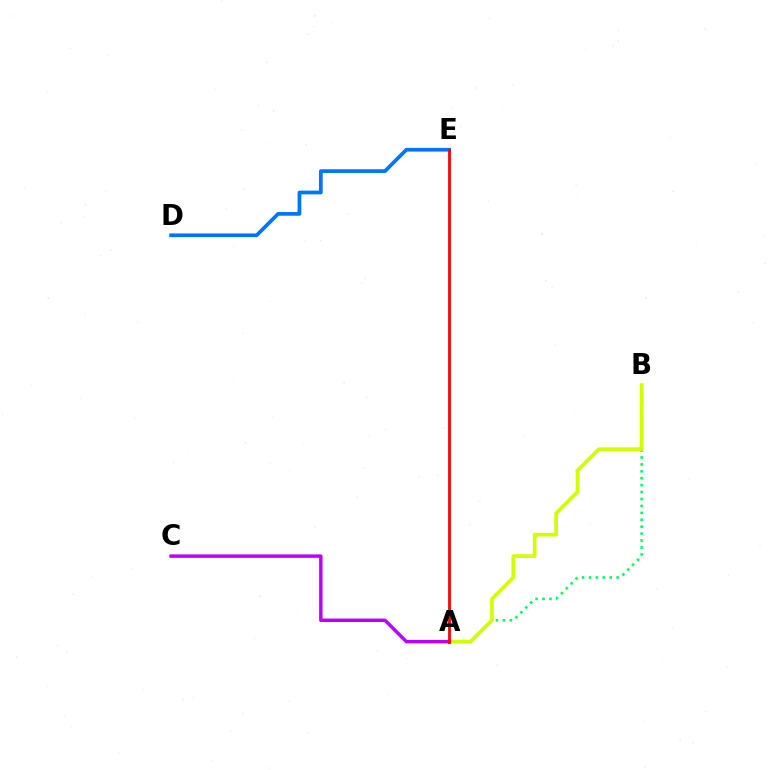{('A', 'B'): [{'color': '#00ff5c', 'line_style': 'dotted', 'thickness': 1.88}, {'color': '#d1ff00', 'line_style': 'solid', 'thickness': 2.65}], ('A', 'C'): [{'color': '#b900ff', 'line_style': 'solid', 'thickness': 2.47}], ('D', 'E'): [{'color': '#0074ff', 'line_style': 'solid', 'thickness': 2.67}], ('A', 'E'): [{'color': '#ff0000', 'line_style': 'solid', 'thickness': 2.0}]}